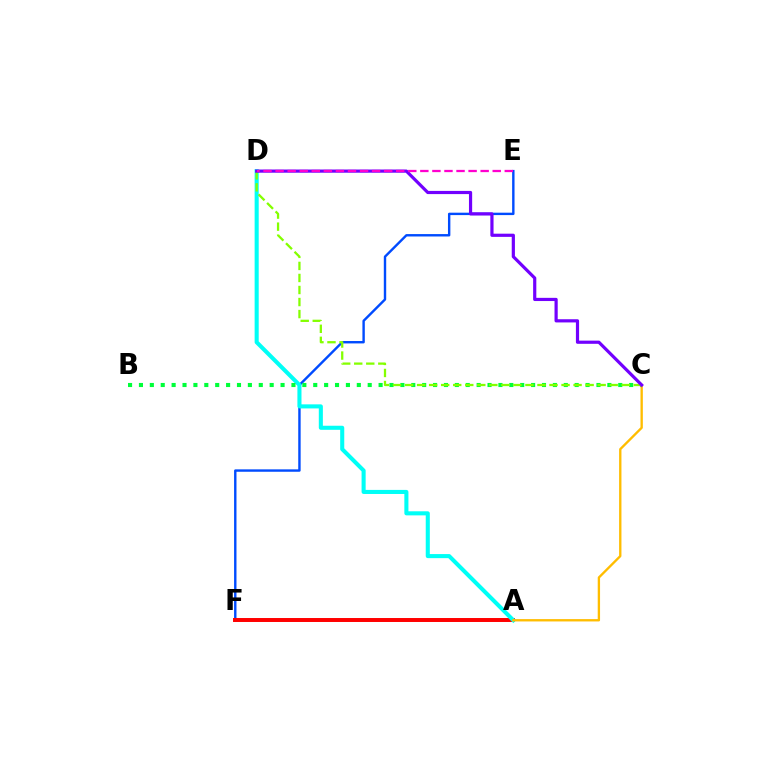{('E', 'F'): [{'color': '#004bff', 'line_style': 'solid', 'thickness': 1.73}], ('A', 'F'): [{'color': '#ff0000', 'line_style': 'solid', 'thickness': 2.85}], ('A', 'D'): [{'color': '#00fff6', 'line_style': 'solid', 'thickness': 2.93}], ('B', 'C'): [{'color': '#00ff39', 'line_style': 'dotted', 'thickness': 2.96}], ('C', 'D'): [{'color': '#84ff00', 'line_style': 'dashed', 'thickness': 1.64}, {'color': '#7200ff', 'line_style': 'solid', 'thickness': 2.3}], ('A', 'C'): [{'color': '#ffbd00', 'line_style': 'solid', 'thickness': 1.69}], ('D', 'E'): [{'color': '#ff00cf', 'line_style': 'dashed', 'thickness': 1.64}]}